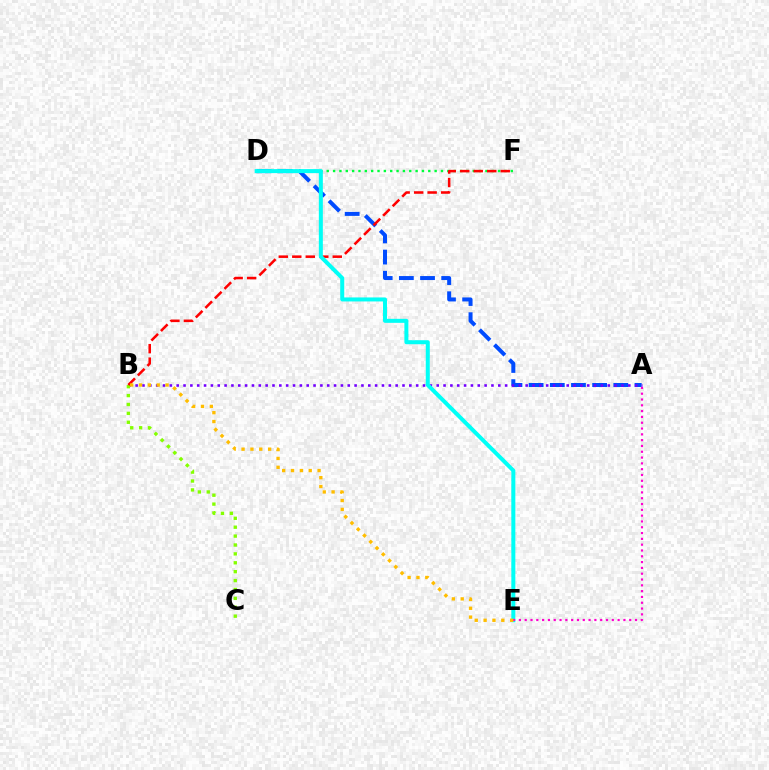{('A', 'D'): [{'color': '#004bff', 'line_style': 'dashed', 'thickness': 2.88}], ('A', 'B'): [{'color': '#7200ff', 'line_style': 'dotted', 'thickness': 1.86}], ('B', 'C'): [{'color': '#84ff00', 'line_style': 'dotted', 'thickness': 2.42}], ('D', 'F'): [{'color': '#00ff39', 'line_style': 'dotted', 'thickness': 1.72}], ('B', 'F'): [{'color': '#ff0000', 'line_style': 'dashed', 'thickness': 1.83}], ('D', 'E'): [{'color': '#00fff6', 'line_style': 'solid', 'thickness': 2.88}], ('A', 'E'): [{'color': '#ff00cf', 'line_style': 'dotted', 'thickness': 1.58}], ('B', 'E'): [{'color': '#ffbd00', 'line_style': 'dotted', 'thickness': 2.41}]}